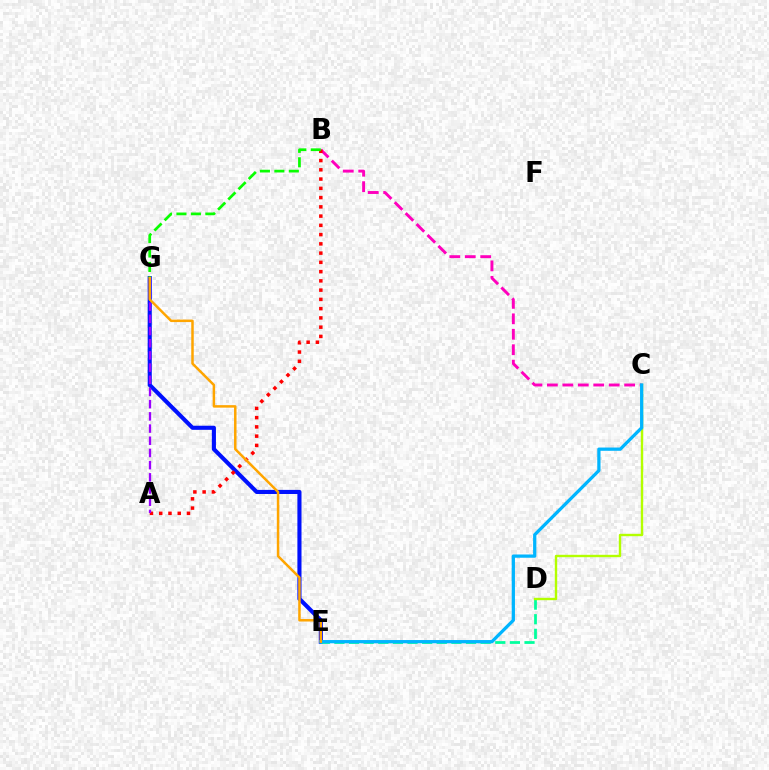{('E', 'G'): [{'color': '#0010ff', 'line_style': 'solid', 'thickness': 2.95}, {'color': '#ffa500', 'line_style': 'solid', 'thickness': 1.79}], ('D', 'E'): [{'color': '#00ff9d', 'line_style': 'dashed', 'thickness': 1.99}], ('B', 'C'): [{'color': '#ff00bd', 'line_style': 'dashed', 'thickness': 2.1}], ('C', 'D'): [{'color': '#b3ff00', 'line_style': 'solid', 'thickness': 1.72}], ('C', 'E'): [{'color': '#00b5ff', 'line_style': 'solid', 'thickness': 2.34}], ('A', 'B'): [{'color': '#ff0000', 'line_style': 'dotted', 'thickness': 2.51}], ('A', 'G'): [{'color': '#9b00ff', 'line_style': 'dashed', 'thickness': 1.66}], ('B', 'G'): [{'color': '#08ff00', 'line_style': 'dashed', 'thickness': 1.96}]}